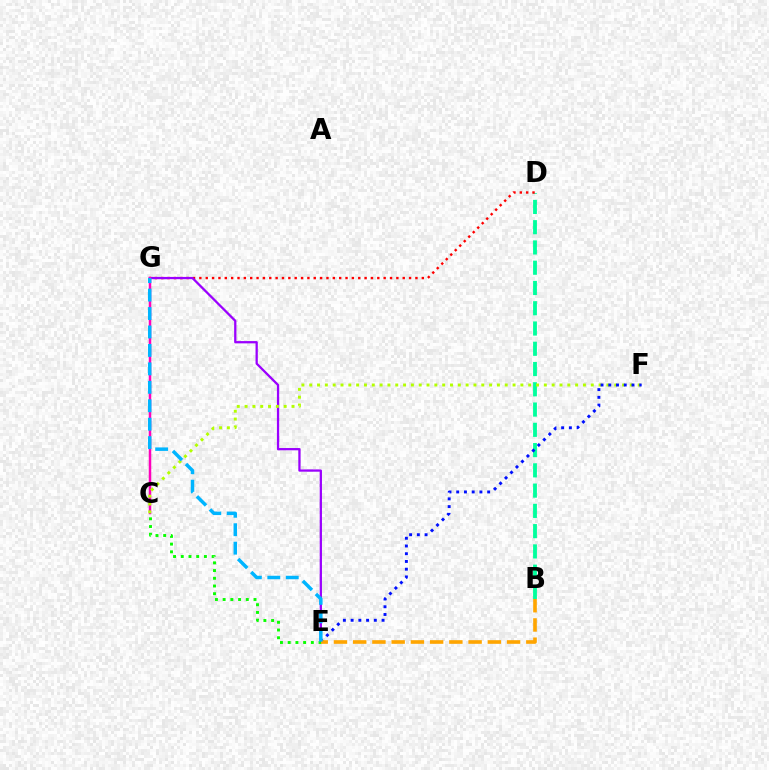{('B', 'D'): [{'color': '#00ff9d', 'line_style': 'dashed', 'thickness': 2.75}], ('D', 'G'): [{'color': '#ff0000', 'line_style': 'dotted', 'thickness': 1.73}], ('E', 'G'): [{'color': '#9b00ff', 'line_style': 'solid', 'thickness': 1.64}, {'color': '#00b5ff', 'line_style': 'dashed', 'thickness': 2.51}], ('C', 'G'): [{'color': '#ff00bd', 'line_style': 'solid', 'thickness': 1.79}], ('C', 'E'): [{'color': '#08ff00', 'line_style': 'dotted', 'thickness': 2.1}], ('C', 'F'): [{'color': '#b3ff00', 'line_style': 'dotted', 'thickness': 2.12}], ('E', 'F'): [{'color': '#0010ff', 'line_style': 'dotted', 'thickness': 2.1}], ('B', 'E'): [{'color': '#ffa500', 'line_style': 'dashed', 'thickness': 2.61}]}